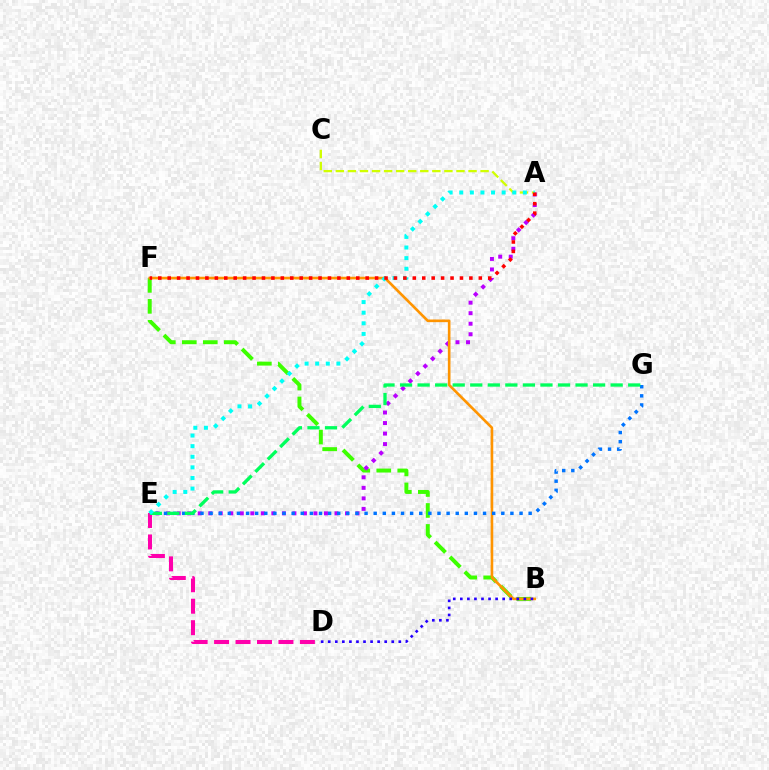{('B', 'F'): [{'color': '#3dff00', 'line_style': 'dashed', 'thickness': 2.85}, {'color': '#ff9400', 'line_style': 'solid', 'thickness': 1.9}], ('D', 'E'): [{'color': '#ff00ac', 'line_style': 'dashed', 'thickness': 2.91}], ('A', 'E'): [{'color': '#b900ff', 'line_style': 'dotted', 'thickness': 2.86}, {'color': '#00fff6', 'line_style': 'dotted', 'thickness': 2.88}], ('B', 'D'): [{'color': '#2500ff', 'line_style': 'dotted', 'thickness': 1.92}], ('E', 'G'): [{'color': '#0074ff', 'line_style': 'dotted', 'thickness': 2.48}, {'color': '#00ff5c', 'line_style': 'dashed', 'thickness': 2.38}], ('A', 'C'): [{'color': '#d1ff00', 'line_style': 'dashed', 'thickness': 1.64}], ('A', 'F'): [{'color': '#ff0000', 'line_style': 'dotted', 'thickness': 2.56}]}